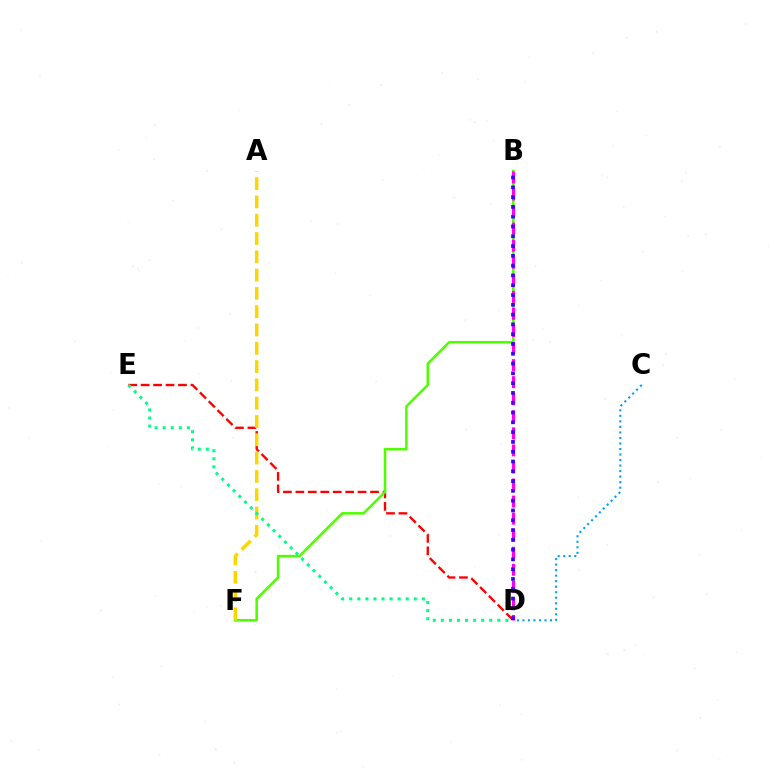{('D', 'E'): [{'color': '#ff0000', 'line_style': 'dashed', 'thickness': 1.69}, {'color': '#00ff86', 'line_style': 'dotted', 'thickness': 2.19}], ('B', 'F'): [{'color': '#4fff00', 'line_style': 'solid', 'thickness': 1.83}], ('C', 'D'): [{'color': '#009eff', 'line_style': 'dotted', 'thickness': 1.5}], ('B', 'D'): [{'color': '#ff00ed', 'line_style': 'dashed', 'thickness': 2.32}, {'color': '#3700ff', 'line_style': 'dotted', 'thickness': 2.66}], ('A', 'F'): [{'color': '#ffd500', 'line_style': 'dashed', 'thickness': 2.49}]}